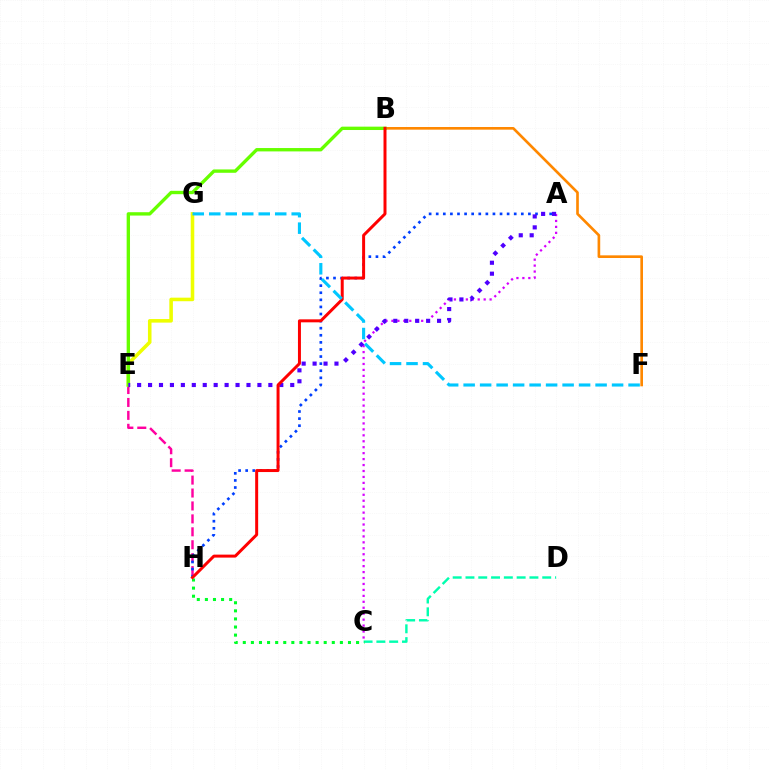{('E', 'H'): [{'color': '#ff00a0', 'line_style': 'dashed', 'thickness': 1.76}], ('A', 'H'): [{'color': '#003fff', 'line_style': 'dotted', 'thickness': 1.93}], ('C', 'D'): [{'color': '#00ffaf', 'line_style': 'dashed', 'thickness': 1.74}], ('C', 'H'): [{'color': '#00ff27', 'line_style': 'dotted', 'thickness': 2.2}], ('B', 'F'): [{'color': '#ff8800', 'line_style': 'solid', 'thickness': 1.91}], ('E', 'G'): [{'color': '#eeff00', 'line_style': 'solid', 'thickness': 2.57}], ('A', 'C'): [{'color': '#d600ff', 'line_style': 'dotted', 'thickness': 1.62}], ('B', 'E'): [{'color': '#66ff00', 'line_style': 'solid', 'thickness': 2.42}], ('A', 'E'): [{'color': '#4f00ff', 'line_style': 'dotted', 'thickness': 2.97}], ('B', 'H'): [{'color': '#ff0000', 'line_style': 'solid', 'thickness': 2.15}], ('F', 'G'): [{'color': '#00c7ff', 'line_style': 'dashed', 'thickness': 2.24}]}